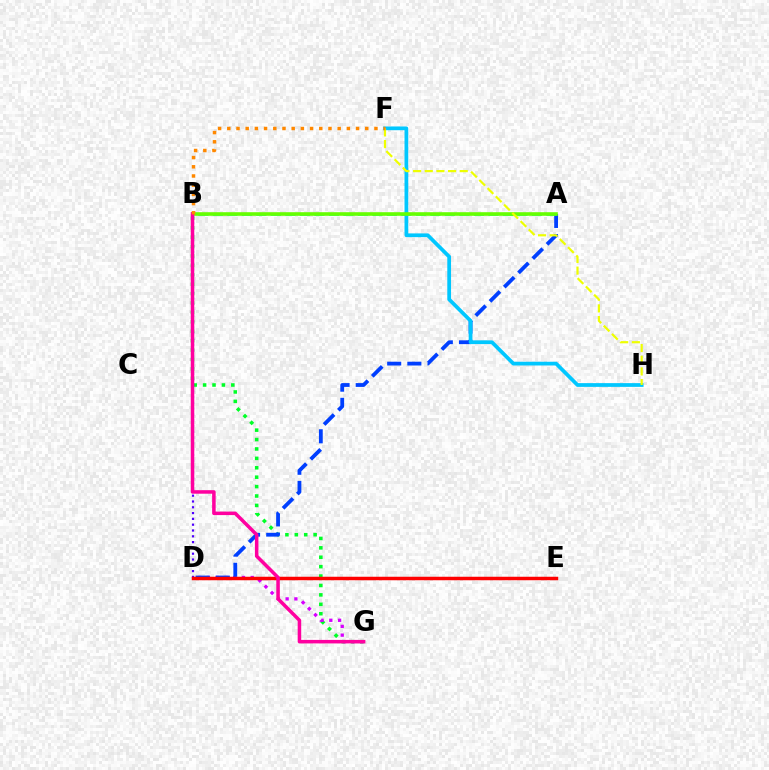{('B', 'G'): [{'color': '#00ff27', 'line_style': 'dotted', 'thickness': 2.56}, {'color': '#ff00a0', 'line_style': 'solid', 'thickness': 2.53}], ('D', 'G'): [{'color': '#d600ff', 'line_style': 'dotted', 'thickness': 2.38}], ('B', 'D'): [{'color': '#4f00ff', 'line_style': 'dotted', 'thickness': 1.58}], ('A', 'D'): [{'color': '#003fff', 'line_style': 'dashed', 'thickness': 2.74}], ('D', 'E'): [{'color': '#ff0000', 'line_style': 'solid', 'thickness': 2.51}], ('A', 'B'): [{'color': '#00ffaf', 'line_style': 'dashed', 'thickness': 1.97}, {'color': '#66ff00', 'line_style': 'solid', 'thickness': 2.59}], ('F', 'H'): [{'color': '#00c7ff', 'line_style': 'solid', 'thickness': 2.7}, {'color': '#eeff00', 'line_style': 'dashed', 'thickness': 1.58}], ('B', 'F'): [{'color': '#ff8800', 'line_style': 'dotted', 'thickness': 2.5}]}